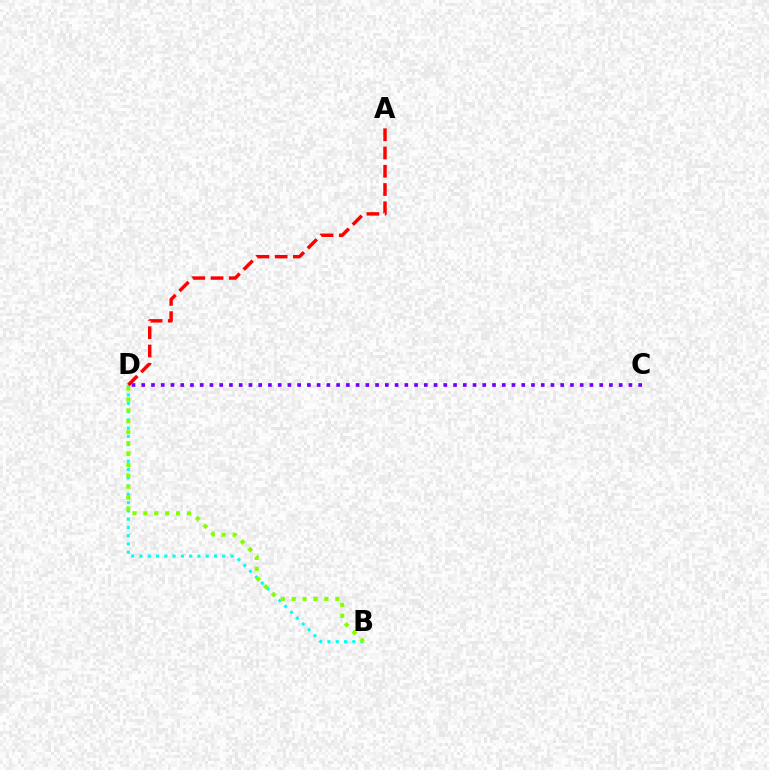{('B', 'D'): [{'color': '#00fff6', 'line_style': 'dotted', 'thickness': 2.25}, {'color': '#84ff00', 'line_style': 'dotted', 'thickness': 2.96}], ('C', 'D'): [{'color': '#7200ff', 'line_style': 'dotted', 'thickness': 2.65}], ('A', 'D'): [{'color': '#ff0000', 'line_style': 'dashed', 'thickness': 2.48}]}